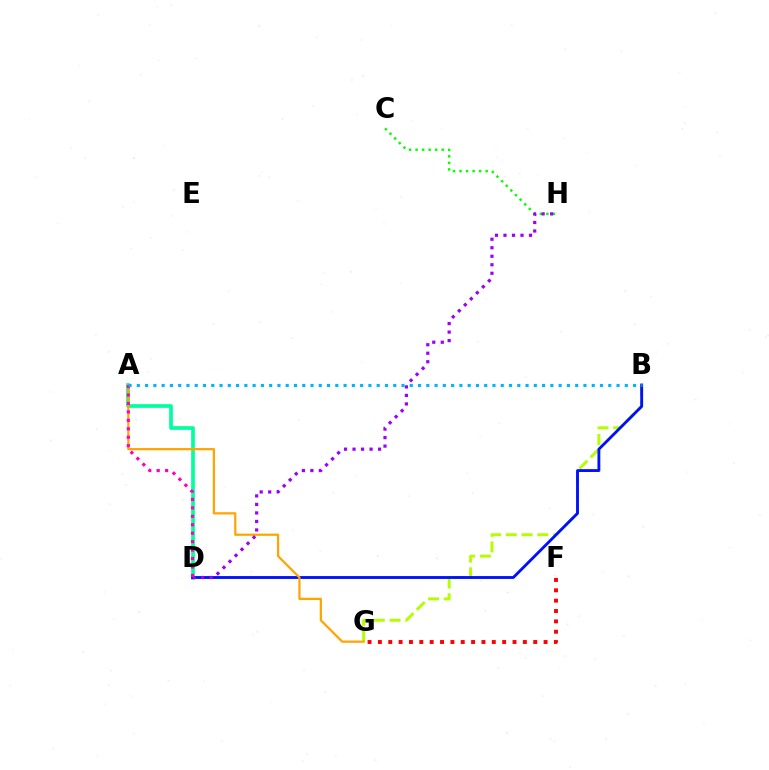{('B', 'G'): [{'color': '#b3ff00', 'line_style': 'dashed', 'thickness': 2.14}], ('A', 'D'): [{'color': '#00ff9d', 'line_style': 'solid', 'thickness': 2.65}, {'color': '#ff00bd', 'line_style': 'dotted', 'thickness': 2.29}], ('B', 'D'): [{'color': '#0010ff', 'line_style': 'solid', 'thickness': 2.06}], ('C', 'H'): [{'color': '#08ff00', 'line_style': 'dotted', 'thickness': 1.78}], ('F', 'G'): [{'color': '#ff0000', 'line_style': 'dotted', 'thickness': 2.81}], ('A', 'G'): [{'color': '#ffa500', 'line_style': 'solid', 'thickness': 1.62}], ('D', 'H'): [{'color': '#9b00ff', 'line_style': 'dotted', 'thickness': 2.31}], ('A', 'B'): [{'color': '#00b5ff', 'line_style': 'dotted', 'thickness': 2.25}]}